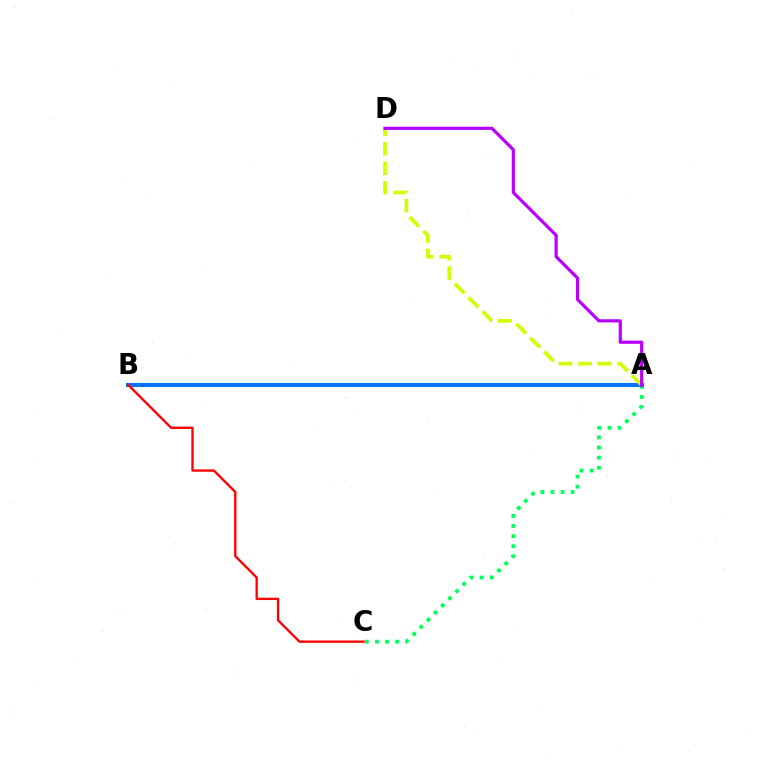{('A', 'C'): [{'color': '#00ff5c', 'line_style': 'dotted', 'thickness': 2.74}], ('A', 'B'): [{'color': '#0074ff', 'line_style': 'solid', 'thickness': 2.91}], ('B', 'C'): [{'color': '#ff0000', 'line_style': 'solid', 'thickness': 1.69}], ('A', 'D'): [{'color': '#d1ff00', 'line_style': 'dashed', 'thickness': 2.66}, {'color': '#b900ff', 'line_style': 'solid', 'thickness': 2.29}]}